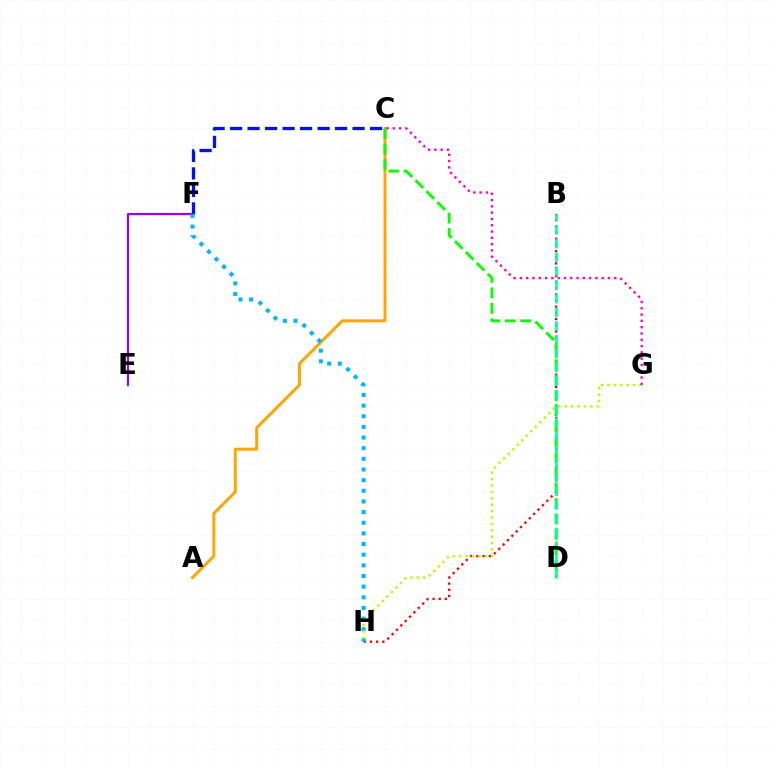{('E', 'F'): [{'color': '#9b00ff', 'line_style': 'solid', 'thickness': 1.57}], ('B', 'H'): [{'color': '#ff0000', 'line_style': 'dotted', 'thickness': 1.68}], ('C', 'F'): [{'color': '#0010ff', 'line_style': 'dashed', 'thickness': 2.38}], ('A', 'C'): [{'color': '#ffa500', 'line_style': 'solid', 'thickness': 2.14}], ('F', 'H'): [{'color': '#00b5ff', 'line_style': 'dotted', 'thickness': 2.89}], ('C', 'D'): [{'color': '#08ff00', 'line_style': 'dashed', 'thickness': 2.1}], ('B', 'D'): [{'color': '#00ff9d', 'line_style': 'dashed', 'thickness': 1.87}], ('G', 'H'): [{'color': '#b3ff00', 'line_style': 'dotted', 'thickness': 1.74}], ('C', 'G'): [{'color': '#ff00bd', 'line_style': 'dotted', 'thickness': 1.71}]}